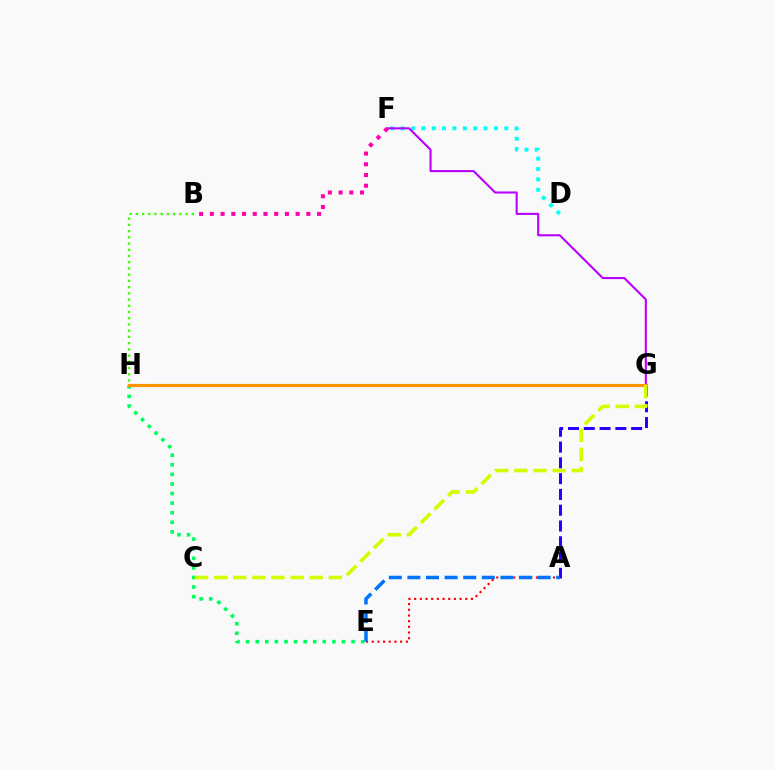{('D', 'F'): [{'color': '#00fff6', 'line_style': 'dotted', 'thickness': 2.82}], ('F', 'G'): [{'color': '#b900ff', 'line_style': 'solid', 'thickness': 1.5}], ('E', 'H'): [{'color': '#00ff5c', 'line_style': 'dotted', 'thickness': 2.61}], ('G', 'H'): [{'color': '#ff9400', 'line_style': 'solid', 'thickness': 2.28}], ('A', 'G'): [{'color': '#2500ff', 'line_style': 'dashed', 'thickness': 2.14}], ('A', 'E'): [{'color': '#ff0000', 'line_style': 'dotted', 'thickness': 1.54}, {'color': '#0074ff', 'line_style': 'dashed', 'thickness': 2.53}], ('C', 'G'): [{'color': '#d1ff00', 'line_style': 'dashed', 'thickness': 2.6}], ('B', 'F'): [{'color': '#ff00ac', 'line_style': 'dotted', 'thickness': 2.91}], ('B', 'H'): [{'color': '#3dff00', 'line_style': 'dotted', 'thickness': 1.69}]}